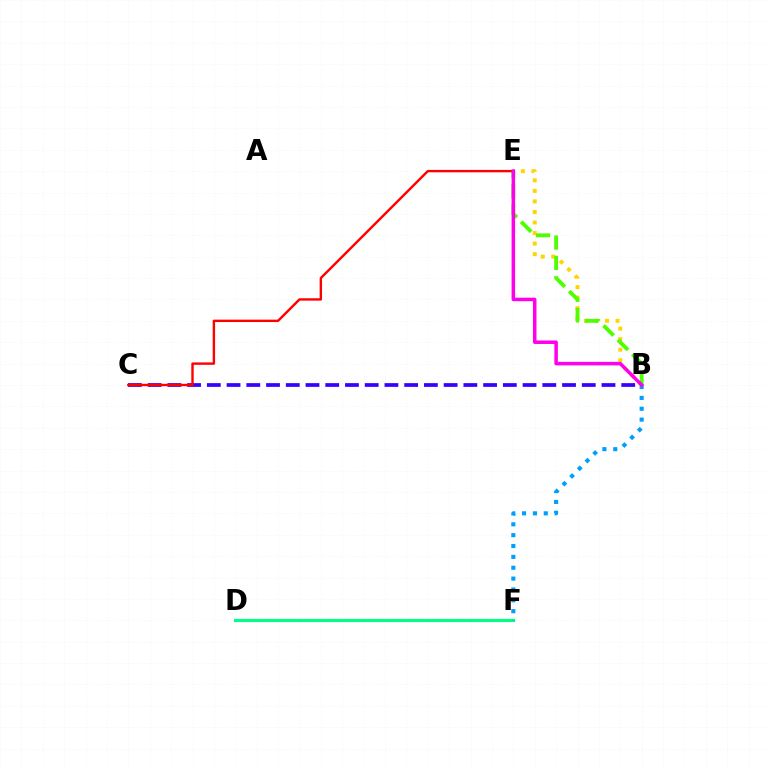{('D', 'F'): [{'color': '#00ff86', 'line_style': 'solid', 'thickness': 2.26}], ('B', 'E'): [{'color': '#ffd500', 'line_style': 'dotted', 'thickness': 2.86}, {'color': '#4fff00', 'line_style': 'dashed', 'thickness': 2.77}, {'color': '#ff00ed', 'line_style': 'solid', 'thickness': 2.53}], ('B', 'C'): [{'color': '#3700ff', 'line_style': 'dashed', 'thickness': 2.68}], ('B', 'F'): [{'color': '#009eff', 'line_style': 'dotted', 'thickness': 2.95}], ('C', 'E'): [{'color': '#ff0000', 'line_style': 'solid', 'thickness': 1.72}]}